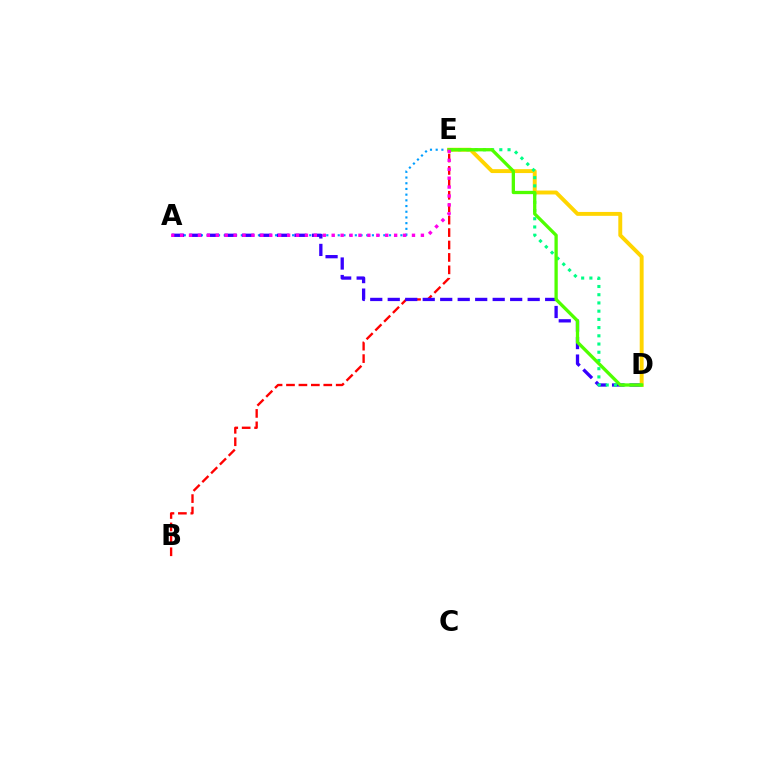{('A', 'E'): [{'color': '#009eff', 'line_style': 'dotted', 'thickness': 1.55}, {'color': '#ff00ed', 'line_style': 'dotted', 'thickness': 2.42}], ('B', 'E'): [{'color': '#ff0000', 'line_style': 'dashed', 'thickness': 1.69}], ('A', 'D'): [{'color': '#3700ff', 'line_style': 'dashed', 'thickness': 2.38}], ('D', 'E'): [{'color': '#ffd500', 'line_style': 'solid', 'thickness': 2.82}, {'color': '#00ff86', 'line_style': 'dotted', 'thickness': 2.23}, {'color': '#4fff00', 'line_style': 'solid', 'thickness': 2.37}]}